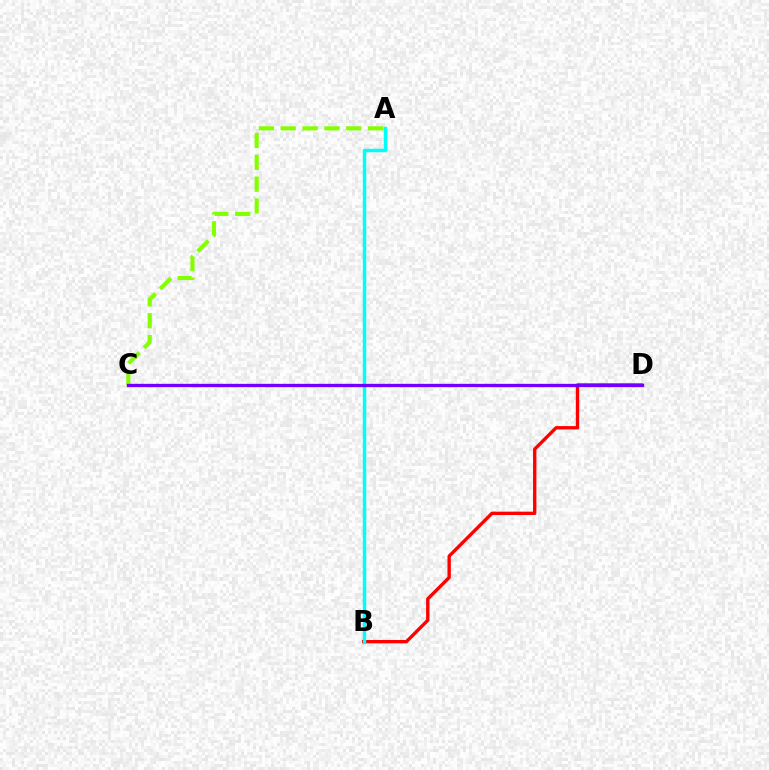{('B', 'D'): [{'color': '#ff0000', 'line_style': 'solid', 'thickness': 2.42}], ('A', 'B'): [{'color': '#00fff6', 'line_style': 'solid', 'thickness': 2.49}], ('A', 'C'): [{'color': '#84ff00', 'line_style': 'dashed', 'thickness': 2.97}], ('C', 'D'): [{'color': '#7200ff', 'line_style': 'solid', 'thickness': 2.4}]}